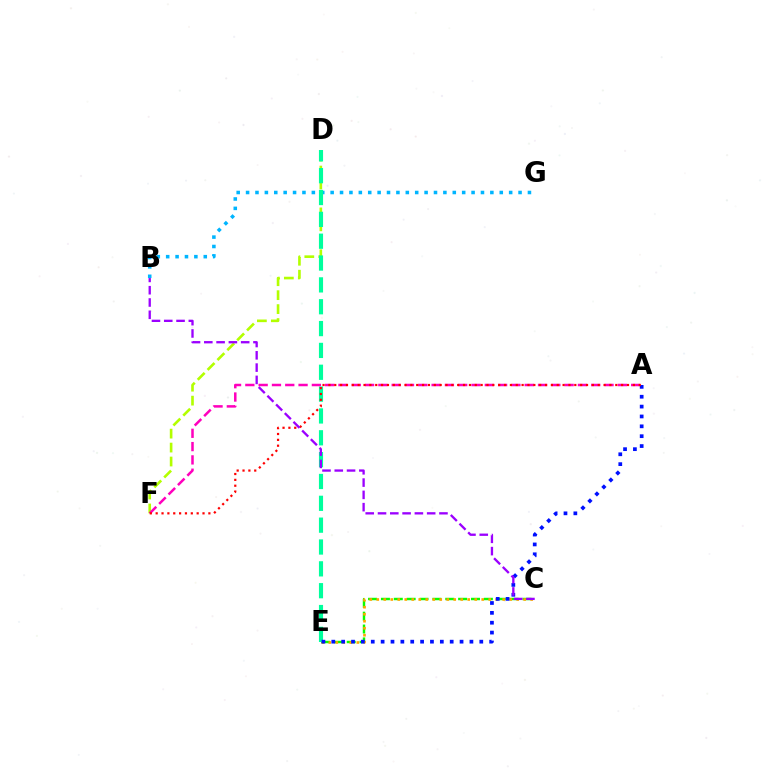{('C', 'E'): [{'color': '#08ff00', 'line_style': 'dashed', 'thickness': 1.75}, {'color': '#ffa500', 'line_style': 'dotted', 'thickness': 1.9}], ('B', 'G'): [{'color': '#00b5ff', 'line_style': 'dotted', 'thickness': 2.55}], ('D', 'F'): [{'color': '#b3ff00', 'line_style': 'dashed', 'thickness': 1.9}], ('D', 'E'): [{'color': '#00ff9d', 'line_style': 'dashed', 'thickness': 2.97}], ('A', 'F'): [{'color': '#ff00bd', 'line_style': 'dashed', 'thickness': 1.81}, {'color': '#ff0000', 'line_style': 'dotted', 'thickness': 1.59}], ('A', 'E'): [{'color': '#0010ff', 'line_style': 'dotted', 'thickness': 2.68}], ('B', 'C'): [{'color': '#9b00ff', 'line_style': 'dashed', 'thickness': 1.67}]}